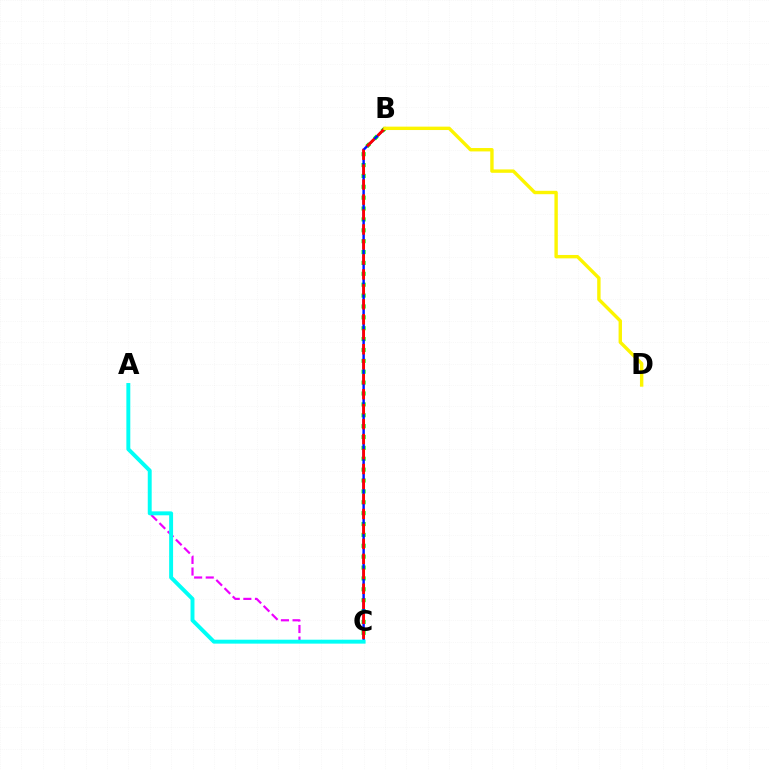{('A', 'C'): [{'color': '#ee00ff', 'line_style': 'dashed', 'thickness': 1.58}, {'color': '#00fff6', 'line_style': 'solid', 'thickness': 2.83}], ('B', 'C'): [{'color': '#08ff00', 'line_style': 'dotted', 'thickness': 2.96}, {'color': '#0010ff', 'line_style': 'solid', 'thickness': 1.75}, {'color': '#ff0000', 'line_style': 'dashed', 'thickness': 2.03}], ('B', 'D'): [{'color': '#fcf500', 'line_style': 'solid', 'thickness': 2.44}]}